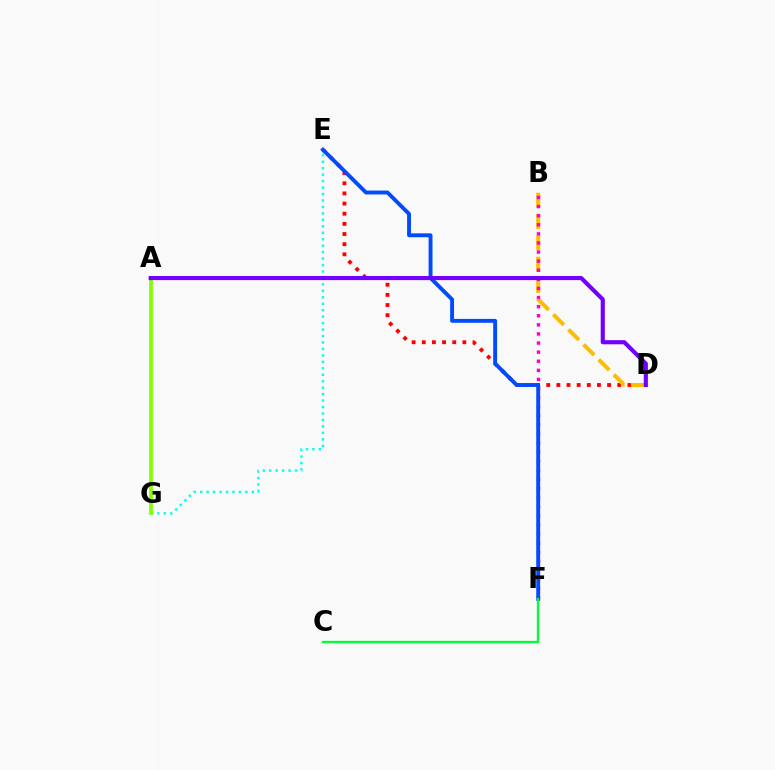{('D', 'E'): [{'color': '#ff0000', 'line_style': 'dotted', 'thickness': 2.76}], ('B', 'D'): [{'color': '#ffbd00', 'line_style': 'dashed', 'thickness': 2.9}], ('B', 'F'): [{'color': '#ff00cf', 'line_style': 'dotted', 'thickness': 2.47}], ('E', 'G'): [{'color': '#00fff6', 'line_style': 'dotted', 'thickness': 1.75}], ('E', 'F'): [{'color': '#004bff', 'line_style': 'solid', 'thickness': 2.8}], ('A', 'G'): [{'color': '#84ff00', 'line_style': 'solid', 'thickness': 2.65}], ('A', 'D'): [{'color': '#7200ff', 'line_style': 'solid', 'thickness': 2.97}], ('C', 'F'): [{'color': '#00ff39', 'line_style': 'solid', 'thickness': 1.67}]}